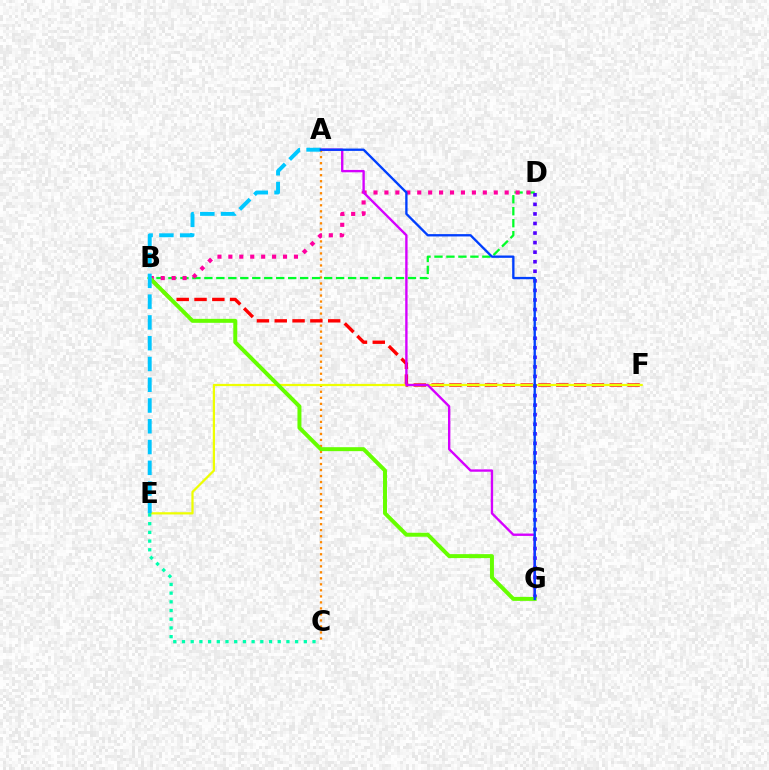{('A', 'C'): [{'color': '#ff8800', 'line_style': 'dotted', 'thickness': 1.63}], ('B', 'D'): [{'color': '#00ff27', 'line_style': 'dashed', 'thickness': 1.63}, {'color': '#ff00a0', 'line_style': 'dotted', 'thickness': 2.97}], ('B', 'F'): [{'color': '#ff0000', 'line_style': 'dashed', 'thickness': 2.42}], ('E', 'F'): [{'color': '#eeff00', 'line_style': 'solid', 'thickness': 1.6}], ('C', 'E'): [{'color': '#00ffaf', 'line_style': 'dotted', 'thickness': 2.36}], ('D', 'G'): [{'color': '#4f00ff', 'line_style': 'dotted', 'thickness': 2.6}], ('A', 'G'): [{'color': '#d600ff', 'line_style': 'solid', 'thickness': 1.7}, {'color': '#003fff', 'line_style': 'solid', 'thickness': 1.68}], ('B', 'G'): [{'color': '#66ff00', 'line_style': 'solid', 'thickness': 2.86}], ('A', 'E'): [{'color': '#00c7ff', 'line_style': 'dashed', 'thickness': 2.82}]}